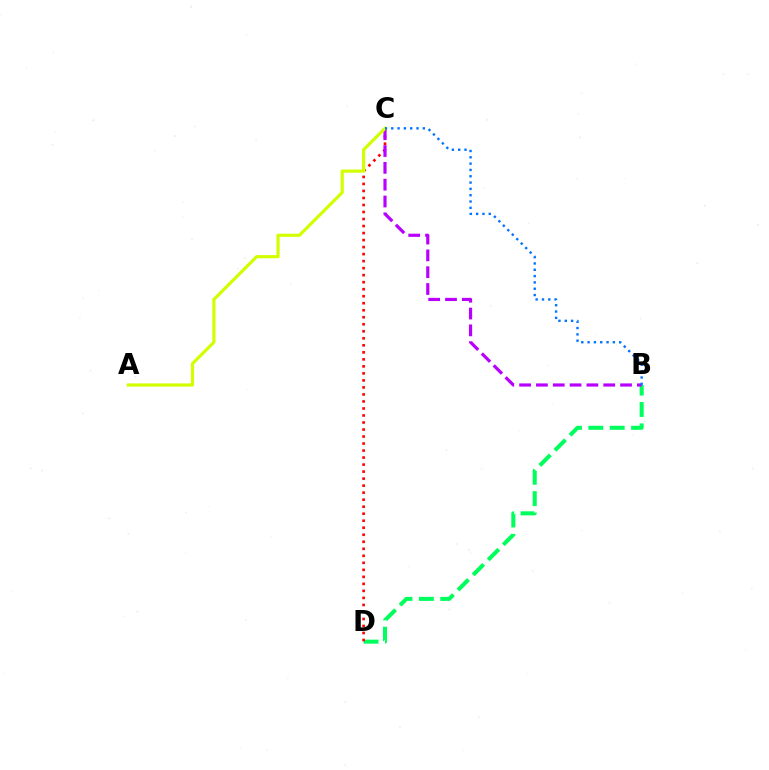{('B', 'D'): [{'color': '#00ff5c', 'line_style': 'dashed', 'thickness': 2.9}], ('C', 'D'): [{'color': '#ff0000', 'line_style': 'dotted', 'thickness': 1.91}], ('B', 'C'): [{'color': '#b900ff', 'line_style': 'dashed', 'thickness': 2.29}, {'color': '#0074ff', 'line_style': 'dotted', 'thickness': 1.72}], ('A', 'C'): [{'color': '#d1ff00', 'line_style': 'solid', 'thickness': 2.29}]}